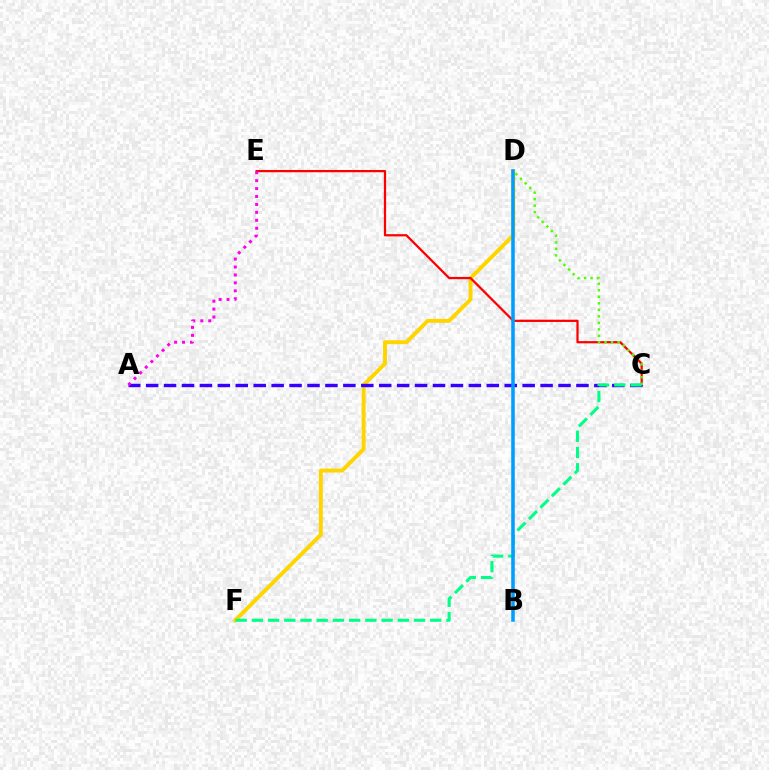{('D', 'F'): [{'color': '#ffd500', 'line_style': 'solid', 'thickness': 2.82}], ('C', 'E'): [{'color': '#ff0000', 'line_style': 'solid', 'thickness': 1.62}], ('A', 'C'): [{'color': '#3700ff', 'line_style': 'dashed', 'thickness': 2.44}], ('C', 'D'): [{'color': '#4fff00', 'line_style': 'dotted', 'thickness': 1.77}], ('A', 'E'): [{'color': '#ff00ed', 'line_style': 'dotted', 'thickness': 2.16}], ('C', 'F'): [{'color': '#00ff86', 'line_style': 'dashed', 'thickness': 2.2}], ('B', 'D'): [{'color': '#009eff', 'line_style': 'solid', 'thickness': 2.54}]}